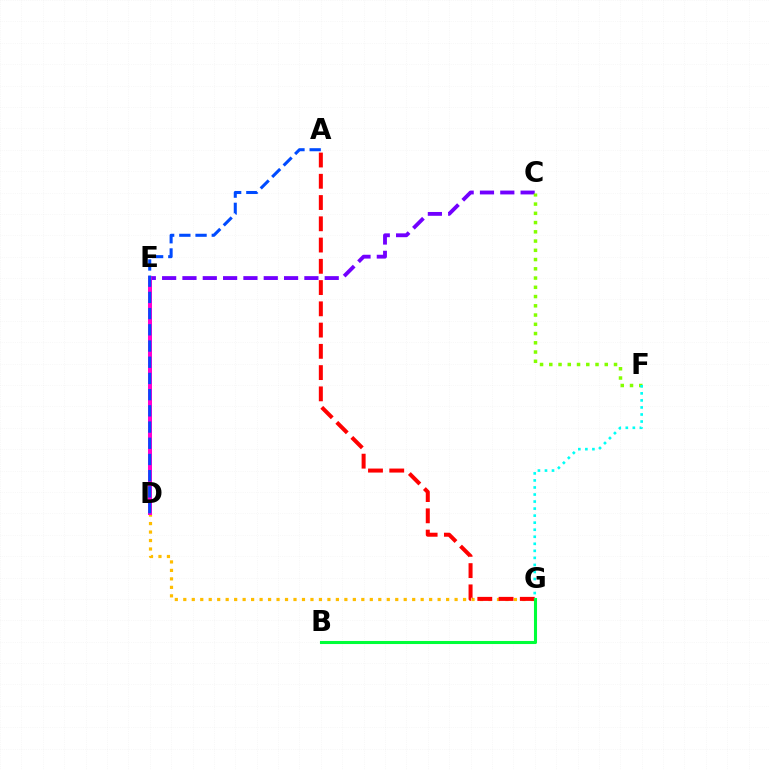{('D', 'G'): [{'color': '#ffbd00', 'line_style': 'dotted', 'thickness': 2.3}], ('C', 'E'): [{'color': '#7200ff', 'line_style': 'dashed', 'thickness': 2.76}], ('C', 'F'): [{'color': '#84ff00', 'line_style': 'dotted', 'thickness': 2.51}], ('D', 'E'): [{'color': '#ff00cf', 'line_style': 'solid', 'thickness': 2.88}], ('A', 'D'): [{'color': '#004bff', 'line_style': 'dashed', 'thickness': 2.2}], ('A', 'G'): [{'color': '#ff0000', 'line_style': 'dashed', 'thickness': 2.89}], ('B', 'G'): [{'color': '#00ff39', 'line_style': 'solid', 'thickness': 2.21}], ('F', 'G'): [{'color': '#00fff6', 'line_style': 'dotted', 'thickness': 1.91}]}